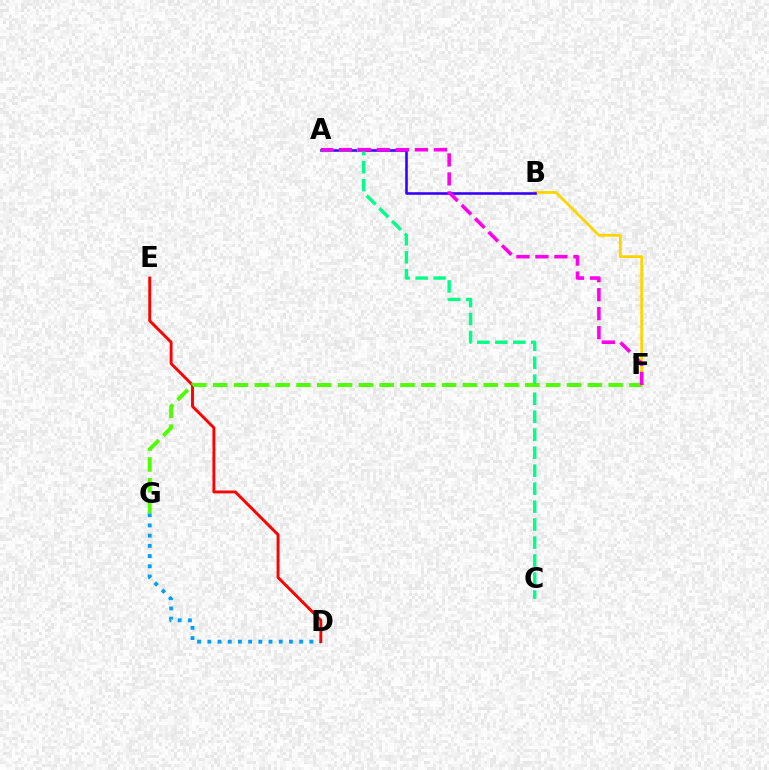{('D', 'G'): [{'color': '#009eff', 'line_style': 'dotted', 'thickness': 2.77}], ('B', 'F'): [{'color': '#ffd500', 'line_style': 'solid', 'thickness': 2.01}], ('A', 'B'): [{'color': '#3700ff', 'line_style': 'solid', 'thickness': 1.86}], ('D', 'E'): [{'color': '#ff0000', 'line_style': 'solid', 'thickness': 2.09}], ('A', 'C'): [{'color': '#00ff86', 'line_style': 'dashed', 'thickness': 2.44}], ('F', 'G'): [{'color': '#4fff00', 'line_style': 'dashed', 'thickness': 2.83}], ('A', 'F'): [{'color': '#ff00ed', 'line_style': 'dashed', 'thickness': 2.58}]}